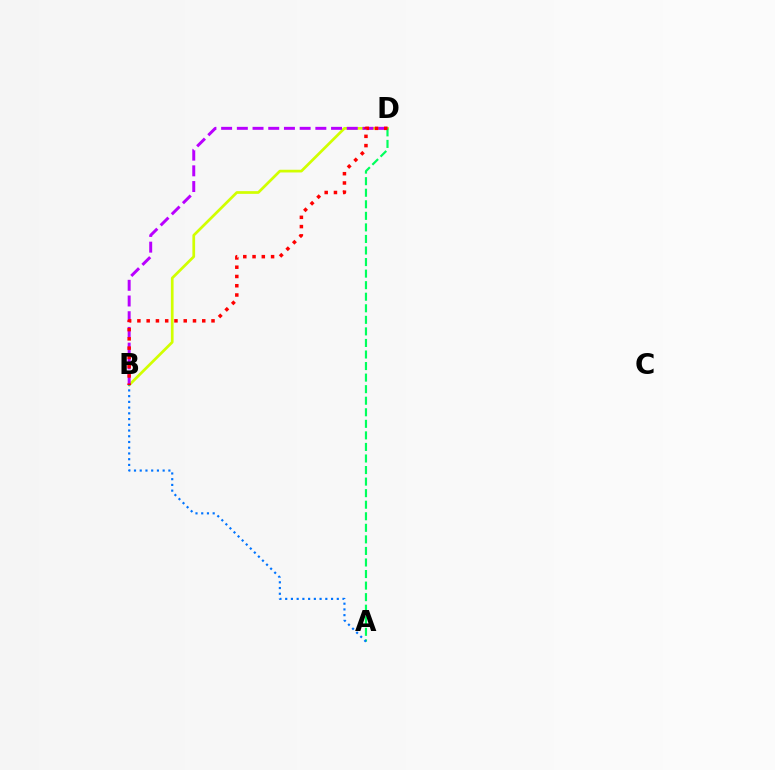{('B', 'D'): [{'color': '#d1ff00', 'line_style': 'solid', 'thickness': 1.95}, {'color': '#b900ff', 'line_style': 'dashed', 'thickness': 2.13}, {'color': '#ff0000', 'line_style': 'dotted', 'thickness': 2.52}], ('A', 'D'): [{'color': '#00ff5c', 'line_style': 'dashed', 'thickness': 1.57}], ('A', 'B'): [{'color': '#0074ff', 'line_style': 'dotted', 'thickness': 1.56}]}